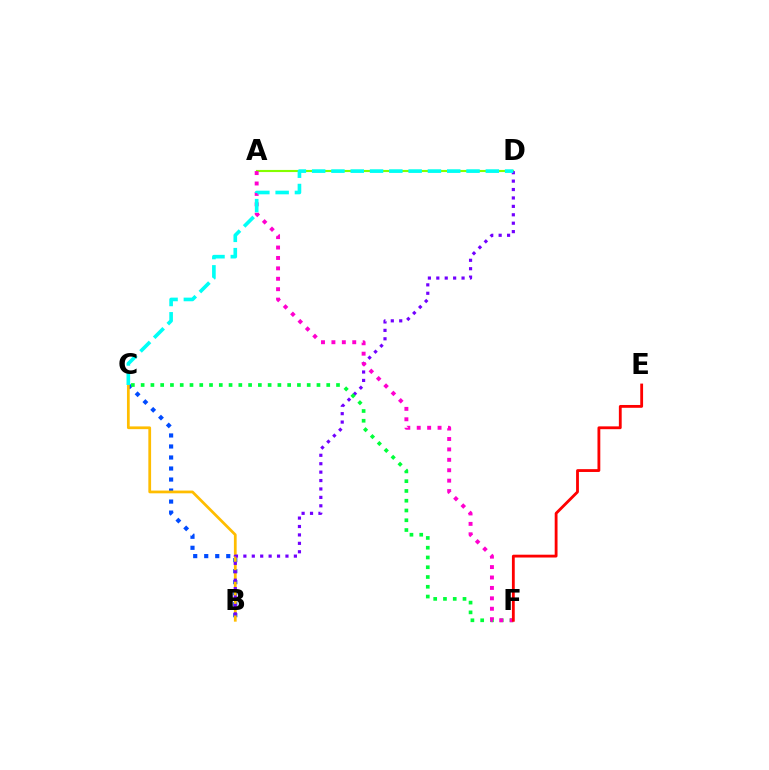{('B', 'C'): [{'color': '#004bff', 'line_style': 'dotted', 'thickness': 2.99}, {'color': '#ffbd00', 'line_style': 'solid', 'thickness': 1.98}], ('A', 'D'): [{'color': '#84ff00', 'line_style': 'solid', 'thickness': 1.53}], ('B', 'D'): [{'color': '#7200ff', 'line_style': 'dotted', 'thickness': 2.29}], ('C', 'F'): [{'color': '#00ff39', 'line_style': 'dotted', 'thickness': 2.65}], ('A', 'F'): [{'color': '#ff00cf', 'line_style': 'dotted', 'thickness': 2.83}], ('C', 'D'): [{'color': '#00fff6', 'line_style': 'dashed', 'thickness': 2.62}], ('E', 'F'): [{'color': '#ff0000', 'line_style': 'solid', 'thickness': 2.03}]}